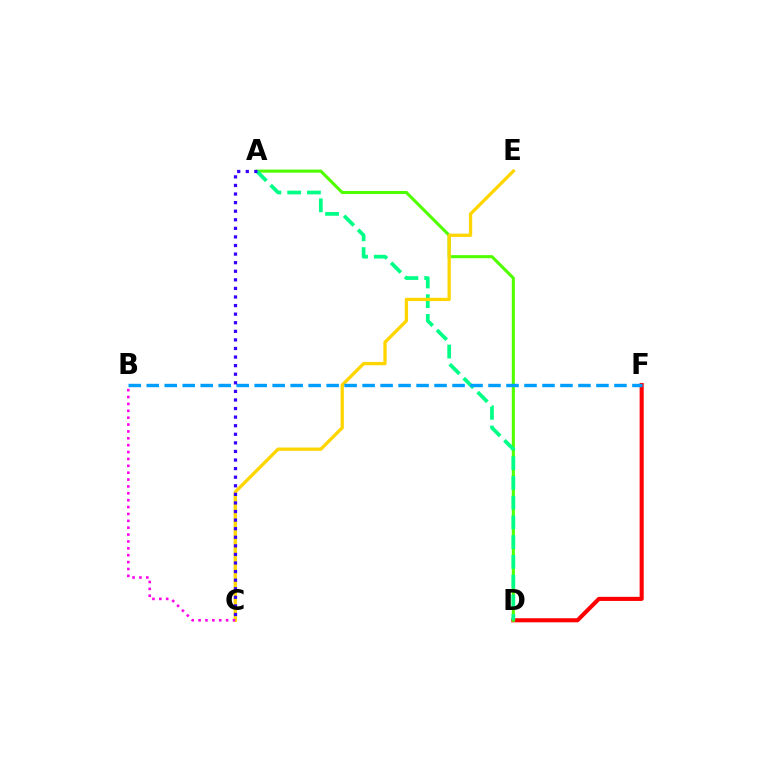{('D', 'F'): [{'color': '#ff0000', 'line_style': 'solid', 'thickness': 2.94}], ('A', 'D'): [{'color': '#4fff00', 'line_style': 'solid', 'thickness': 2.21}, {'color': '#00ff86', 'line_style': 'dashed', 'thickness': 2.68}], ('C', 'E'): [{'color': '#ffd500', 'line_style': 'solid', 'thickness': 2.37}], ('B', 'C'): [{'color': '#ff00ed', 'line_style': 'dotted', 'thickness': 1.87}], ('B', 'F'): [{'color': '#009eff', 'line_style': 'dashed', 'thickness': 2.44}], ('A', 'C'): [{'color': '#3700ff', 'line_style': 'dotted', 'thickness': 2.33}]}